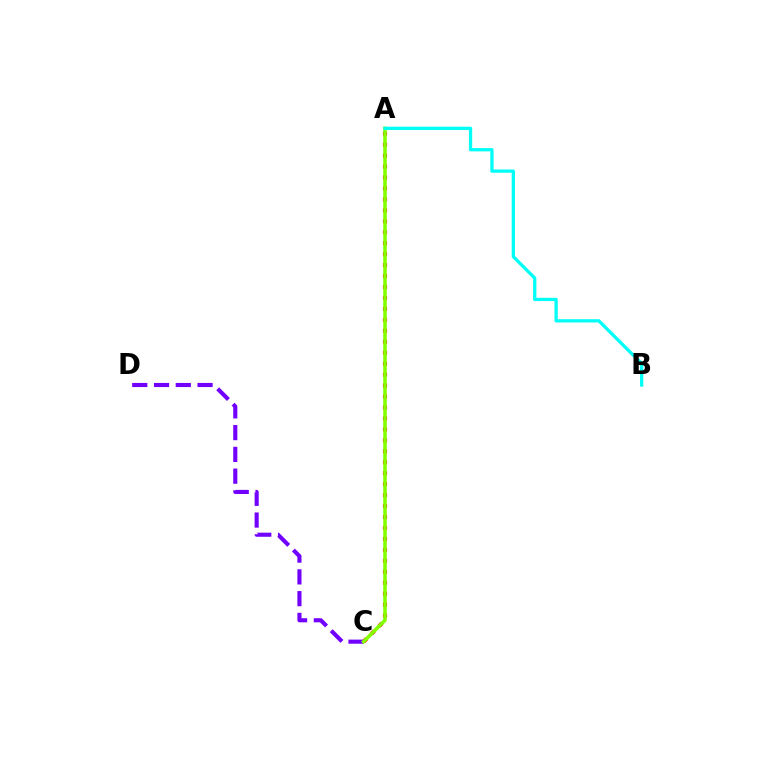{('C', 'D'): [{'color': '#7200ff', 'line_style': 'dashed', 'thickness': 2.96}], ('A', 'C'): [{'color': '#ff0000', 'line_style': 'dotted', 'thickness': 2.98}, {'color': '#84ff00', 'line_style': 'solid', 'thickness': 2.54}], ('A', 'B'): [{'color': '#00fff6', 'line_style': 'solid', 'thickness': 2.35}]}